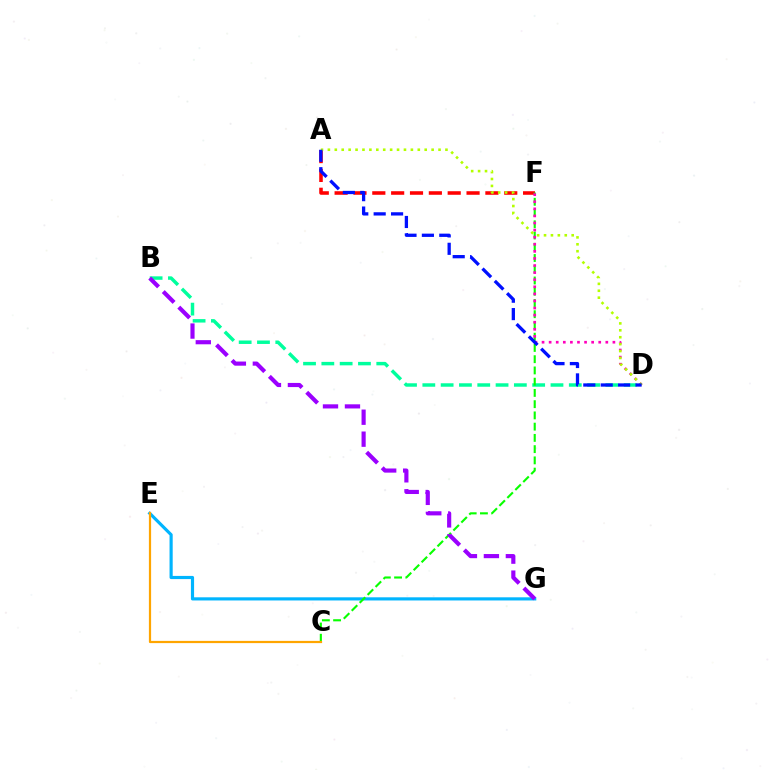{('A', 'F'): [{'color': '#ff0000', 'line_style': 'dashed', 'thickness': 2.56}], ('E', 'G'): [{'color': '#00b5ff', 'line_style': 'solid', 'thickness': 2.28}], ('B', 'D'): [{'color': '#00ff9d', 'line_style': 'dashed', 'thickness': 2.49}], ('C', 'F'): [{'color': '#08ff00', 'line_style': 'dashed', 'thickness': 1.53}], ('D', 'F'): [{'color': '#ff00bd', 'line_style': 'dotted', 'thickness': 1.92}], ('A', 'D'): [{'color': '#b3ff00', 'line_style': 'dotted', 'thickness': 1.88}, {'color': '#0010ff', 'line_style': 'dashed', 'thickness': 2.36}], ('B', 'G'): [{'color': '#9b00ff', 'line_style': 'dashed', 'thickness': 2.98}], ('C', 'E'): [{'color': '#ffa500', 'line_style': 'solid', 'thickness': 1.6}]}